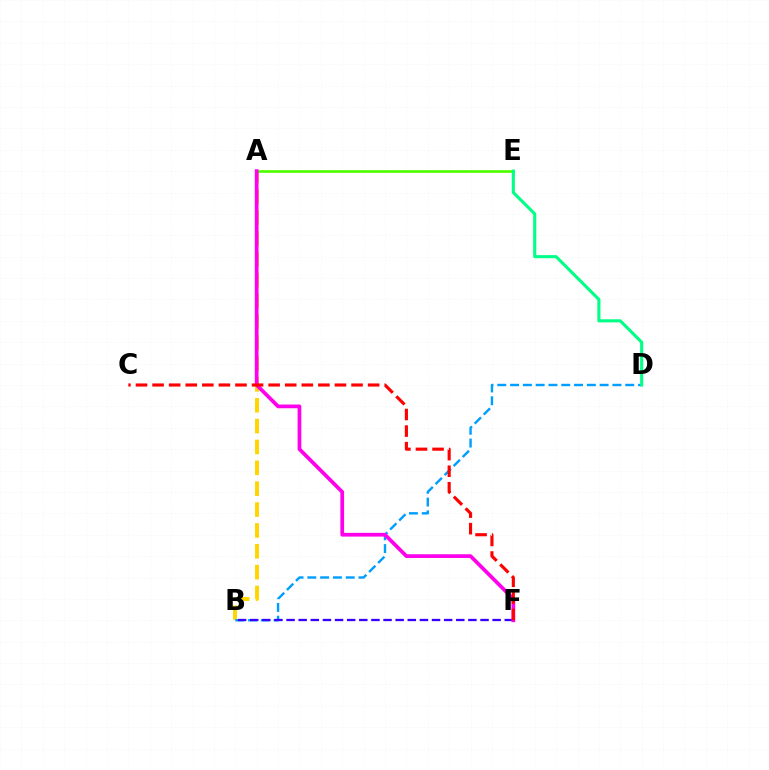{('A', 'B'): [{'color': '#ffd500', 'line_style': 'dashed', 'thickness': 2.83}], ('B', 'D'): [{'color': '#009eff', 'line_style': 'dashed', 'thickness': 1.74}], ('B', 'F'): [{'color': '#3700ff', 'line_style': 'dashed', 'thickness': 1.65}], ('A', 'E'): [{'color': '#4fff00', 'line_style': 'solid', 'thickness': 1.95}], ('D', 'E'): [{'color': '#00ff86', 'line_style': 'solid', 'thickness': 2.23}], ('A', 'F'): [{'color': '#ff00ed', 'line_style': 'solid', 'thickness': 2.68}], ('C', 'F'): [{'color': '#ff0000', 'line_style': 'dashed', 'thickness': 2.25}]}